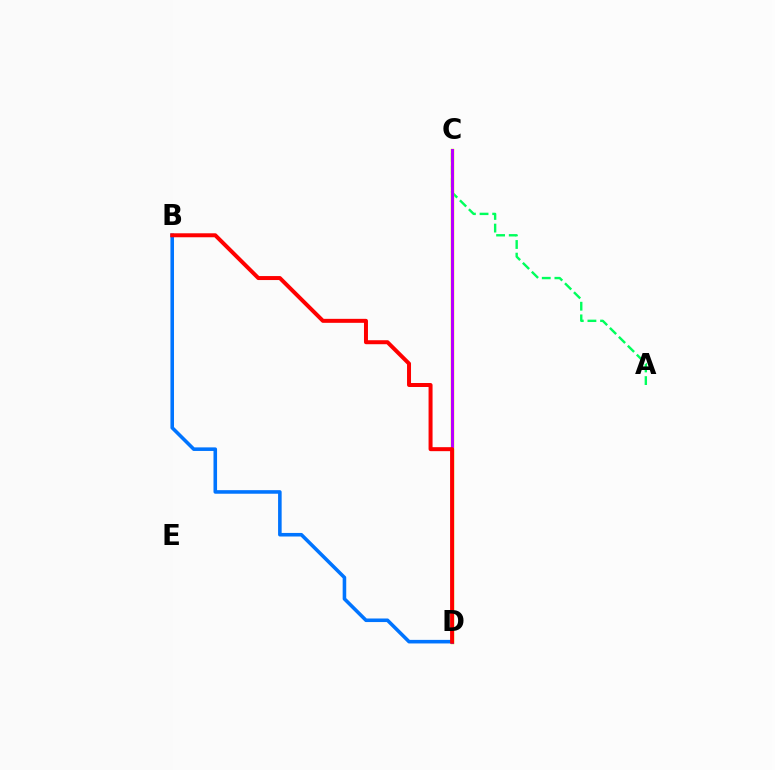{('A', 'C'): [{'color': '#00ff5c', 'line_style': 'dashed', 'thickness': 1.72}], ('C', 'D'): [{'color': '#d1ff00', 'line_style': 'solid', 'thickness': 2.51}, {'color': '#b900ff', 'line_style': 'solid', 'thickness': 2.18}], ('B', 'D'): [{'color': '#0074ff', 'line_style': 'solid', 'thickness': 2.57}, {'color': '#ff0000', 'line_style': 'solid', 'thickness': 2.87}]}